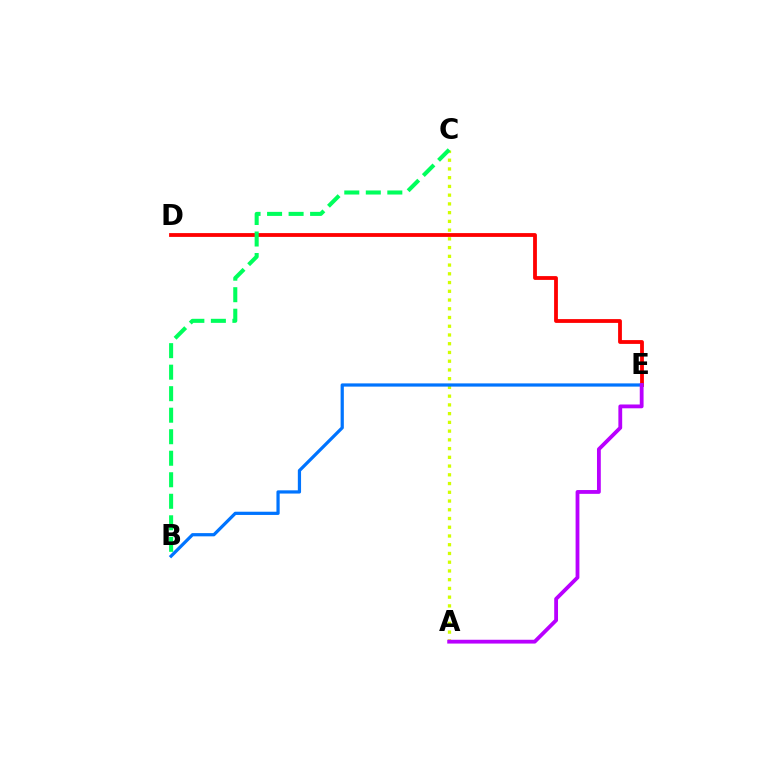{('D', 'E'): [{'color': '#ff0000', 'line_style': 'solid', 'thickness': 2.74}], ('A', 'C'): [{'color': '#d1ff00', 'line_style': 'dotted', 'thickness': 2.37}], ('B', 'C'): [{'color': '#00ff5c', 'line_style': 'dashed', 'thickness': 2.92}], ('B', 'E'): [{'color': '#0074ff', 'line_style': 'solid', 'thickness': 2.32}], ('A', 'E'): [{'color': '#b900ff', 'line_style': 'solid', 'thickness': 2.74}]}